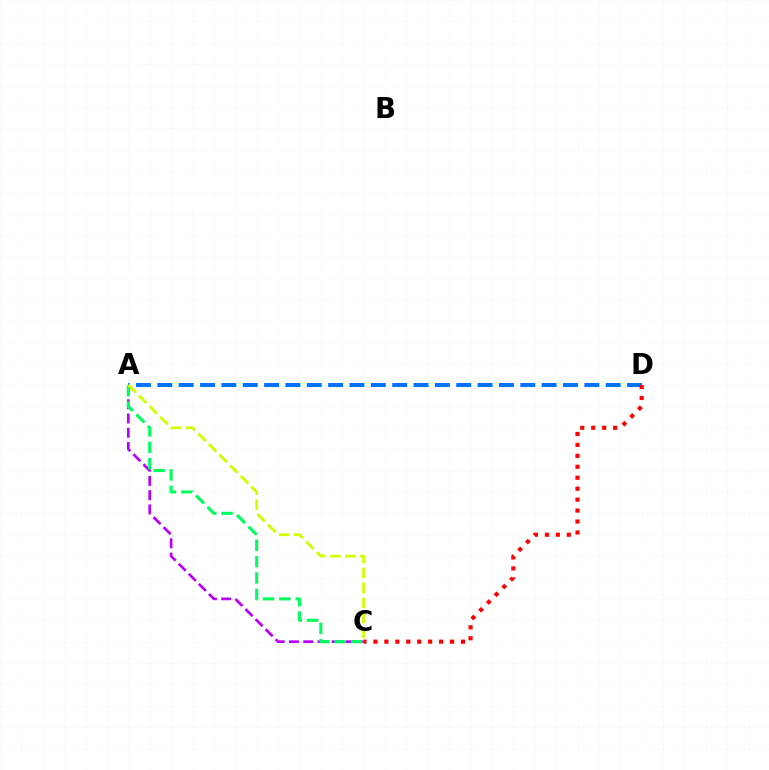{('A', 'D'): [{'color': '#0074ff', 'line_style': 'dashed', 'thickness': 2.9}], ('A', 'C'): [{'color': '#b900ff', 'line_style': 'dashed', 'thickness': 1.94}, {'color': '#00ff5c', 'line_style': 'dashed', 'thickness': 2.22}, {'color': '#d1ff00', 'line_style': 'dashed', 'thickness': 2.04}], ('C', 'D'): [{'color': '#ff0000', 'line_style': 'dotted', 'thickness': 2.97}]}